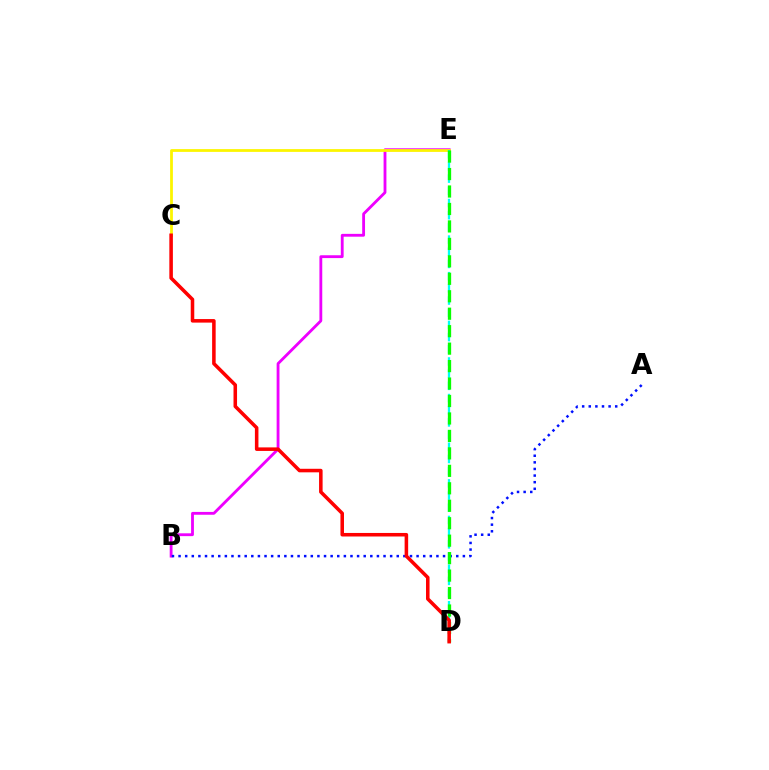{('B', 'E'): [{'color': '#ee00ff', 'line_style': 'solid', 'thickness': 2.04}], ('A', 'B'): [{'color': '#0010ff', 'line_style': 'dotted', 'thickness': 1.8}], ('C', 'E'): [{'color': '#fcf500', 'line_style': 'solid', 'thickness': 2.0}], ('D', 'E'): [{'color': '#00fff6', 'line_style': 'dashed', 'thickness': 1.66}, {'color': '#08ff00', 'line_style': 'dashed', 'thickness': 2.37}], ('C', 'D'): [{'color': '#ff0000', 'line_style': 'solid', 'thickness': 2.55}]}